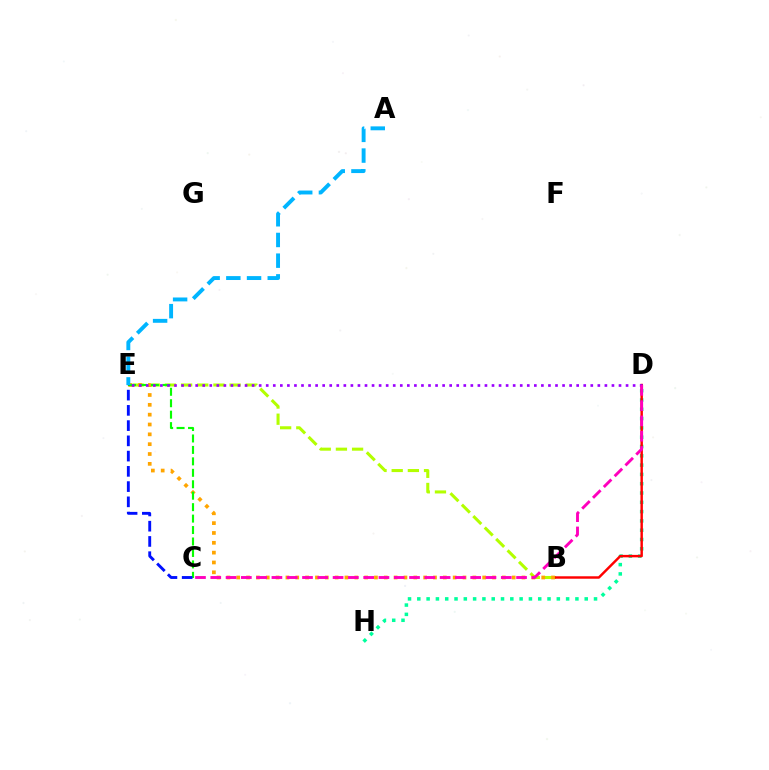{('B', 'E'): [{'color': '#b3ff00', 'line_style': 'dashed', 'thickness': 2.2}, {'color': '#ffa500', 'line_style': 'dotted', 'thickness': 2.67}], ('D', 'H'): [{'color': '#00ff9d', 'line_style': 'dotted', 'thickness': 2.53}], ('C', 'E'): [{'color': '#08ff00', 'line_style': 'dashed', 'thickness': 1.56}, {'color': '#0010ff', 'line_style': 'dashed', 'thickness': 2.07}], ('B', 'D'): [{'color': '#ff0000', 'line_style': 'solid', 'thickness': 1.76}], ('D', 'E'): [{'color': '#9b00ff', 'line_style': 'dotted', 'thickness': 1.92}], ('A', 'E'): [{'color': '#00b5ff', 'line_style': 'dashed', 'thickness': 2.81}], ('C', 'D'): [{'color': '#ff00bd', 'line_style': 'dashed', 'thickness': 2.08}]}